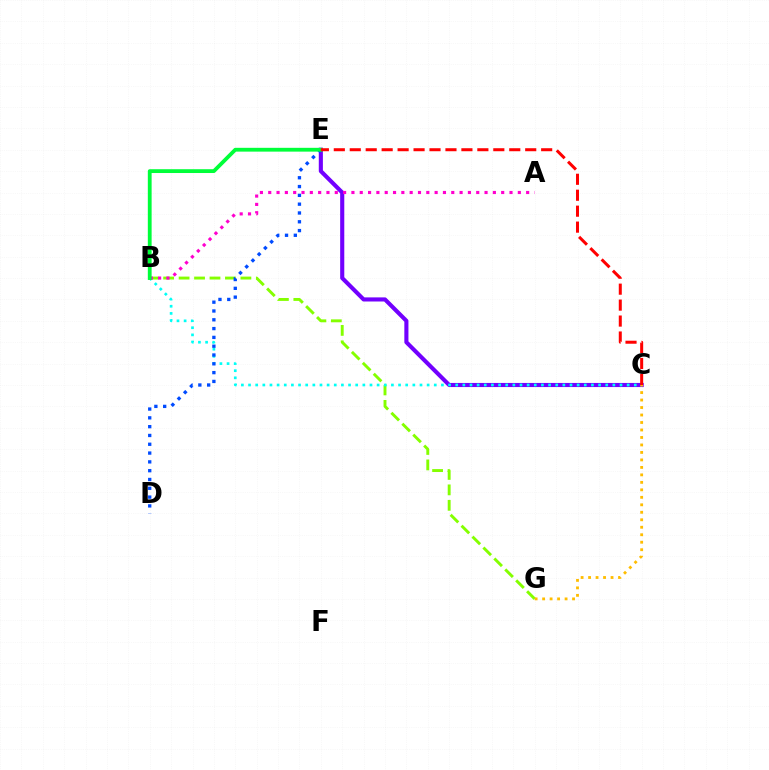{('C', 'E'): [{'color': '#7200ff', 'line_style': 'solid', 'thickness': 2.96}, {'color': '#ff0000', 'line_style': 'dashed', 'thickness': 2.17}], ('B', 'G'): [{'color': '#84ff00', 'line_style': 'dashed', 'thickness': 2.1}], ('B', 'C'): [{'color': '#00fff6', 'line_style': 'dotted', 'thickness': 1.94}], ('D', 'E'): [{'color': '#004bff', 'line_style': 'dotted', 'thickness': 2.39}], ('C', 'G'): [{'color': '#ffbd00', 'line_style': 'dotted', 'thickness': 2.03}], ('A', 'B'): [{'color': '#ff00cf', 'line_style': 'dotted', 'thickness': 2.26}], ('B', 'E'): [{'color': '#00ff39', 'line_style': 'solid', 'thickness': 2.74}]}